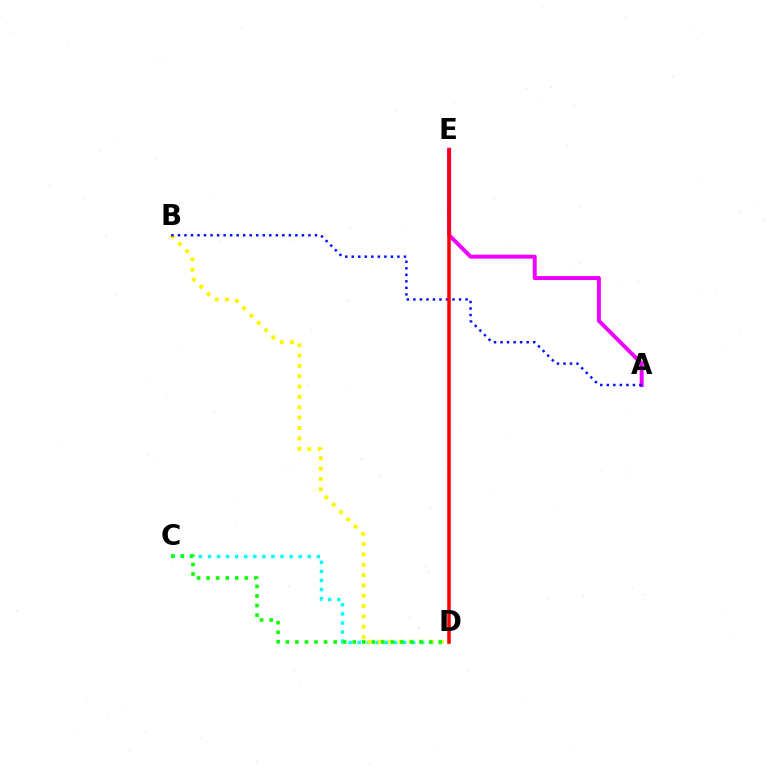{('A', 'E'): [{'color': '#ee00ff', 'line_style': 'solid', 'thickness': 2.86}], ('C', 'D'): [{'color': '#00fff6', 'line_style': 'dotted', 'thickness': 2.46}, {'color': '#08ff00', 'line_style': 'dotted', 'thickness': 2.6}], ('B', 'D'): [{'color': '#fcf500', 'line_style': 'dotted', 'thickness': 2.81}], ('A', 'B'): [{'color': '#0010ff', 'line_style': 'dotted', 'thickness': 1.77}], ('D', 'E'): [{'color': '#ff0000', 'line_style': 'solid', 'thickness': 2.53}]}